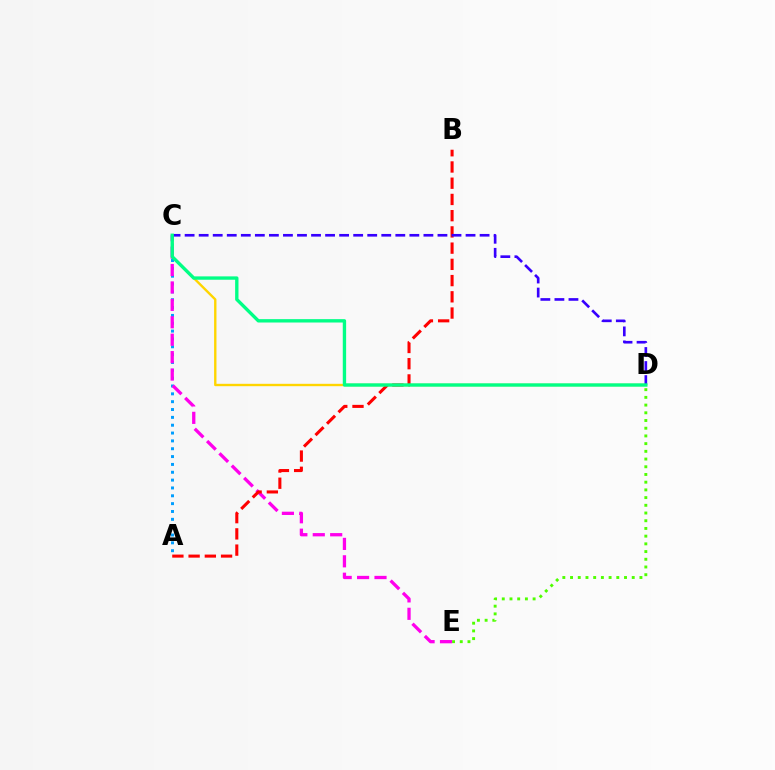{('A', 'C'): [{'color': '#009eff', 'line_style': 'dotted', 'thickness': 2.13}], ('D', 'E'): [{'color': '#4fff00', 'line_style': 'dotted', 'thickness': 2.09}], ('C', 'D'): [{'color': '#ffd500', 'line_style': 'solid', 'thickness': 1.71}, {'color': '#3700ff', 'line_style': 'dashed', 'thickness': 1.91}, {'color': '#00ff86', 'line_style': 'solid', 'thickness': 2.42}], ('C', 'E'): [{'color': '#ff00ed', 'line_style': 'dashed', 'thickness': 2.37}], ('A', 'B'): [{'color': '#ff0000', 'line_style': 'dashed', 'thickness': 2.2}]}